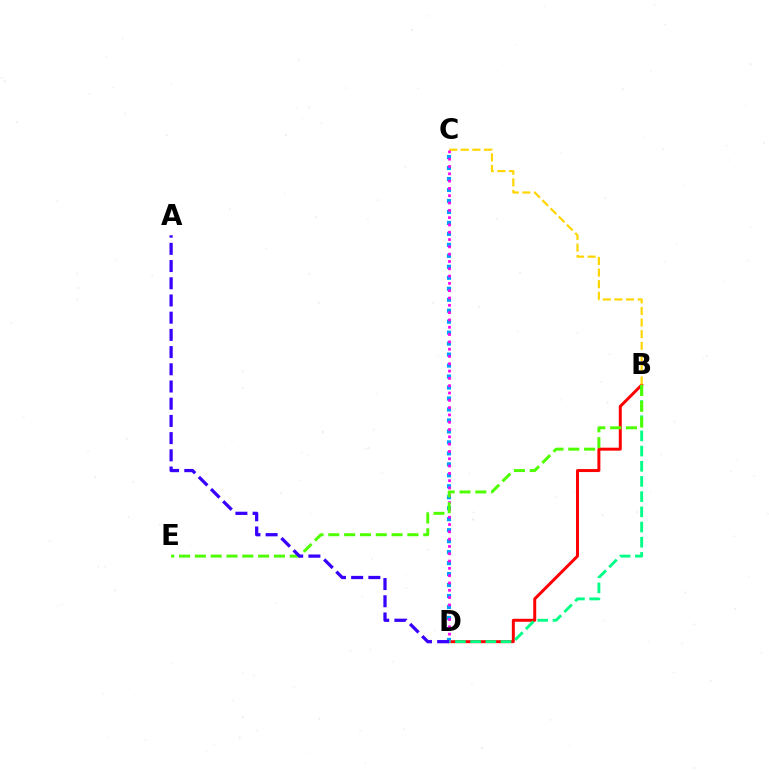{('B', 'D'): [{'color': '#ff0000', 'line_style': 'solid', 'thickness': 2.14}, {'color': '#00ff86', 'line_style': 'dashed', 'thickness': 2.06}], ('C', 'D'): [{'color': '#009eff', 'line_style': 'dotted', 'thickness': 2.98}, {'color': '#ff00ed', 'line_style': 'dotted', 'thickness': 1.99}], ('B', 'C'): [{'color': '#ffd500', 'line_style': 'dashed', 'thickness': 1.58}], ('B', 'E'): [{'color': '#4fff00', 'line_style': 'dashed', 'thickness': 2.15}], ('A', 'D'): [{'color': '#3700ff', 'line_style': 'dashed', 'thickness': 2.34}]}